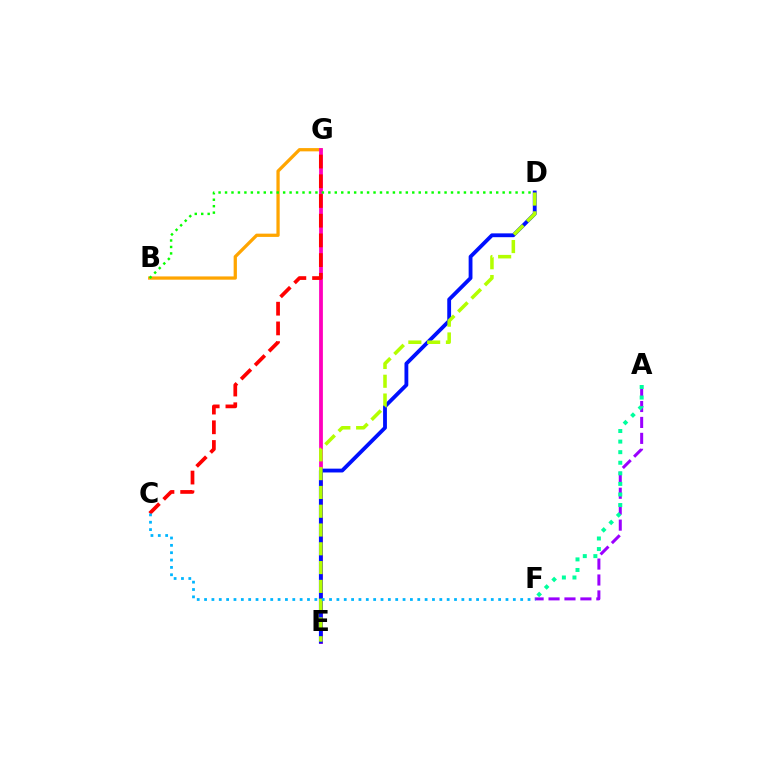{('B', 'G'): [{'color': '#ffa500', 'line_style': 'solid', 'thickness': 2.35}], ('E', 'G'): [{'color': '#ff00bd', 'line_style': 'solid', 'thickness': 2.72}], ('A', 'F'): [{'color': '#9b00ff', 'line_style': 'dashed', 'thickness': 2.16}, {'color': '#00ff9d', 'line_style': 'dotted', 'thickness': 2.87}], ('D', 'E'): [{'color': '#0010ff', 'line_style': 'solid', 'thickness': 2.75}, {'color': '#b3ff00', 'line_style': 'dashed', 'thickness': 2.55}], ('B', 'D'): [{'color': '#08ff00', 'line_style': 'dotted', 'thickness': 1.75}], ('C', 'G'): [{'color': '#ff0000', 'line_style': 'dashed', 'thickness': 2.68}], ('C', 'F'): [{'color': '#00b5ff', 'line_style': 'dotted', 'thickness': 2.0}]}